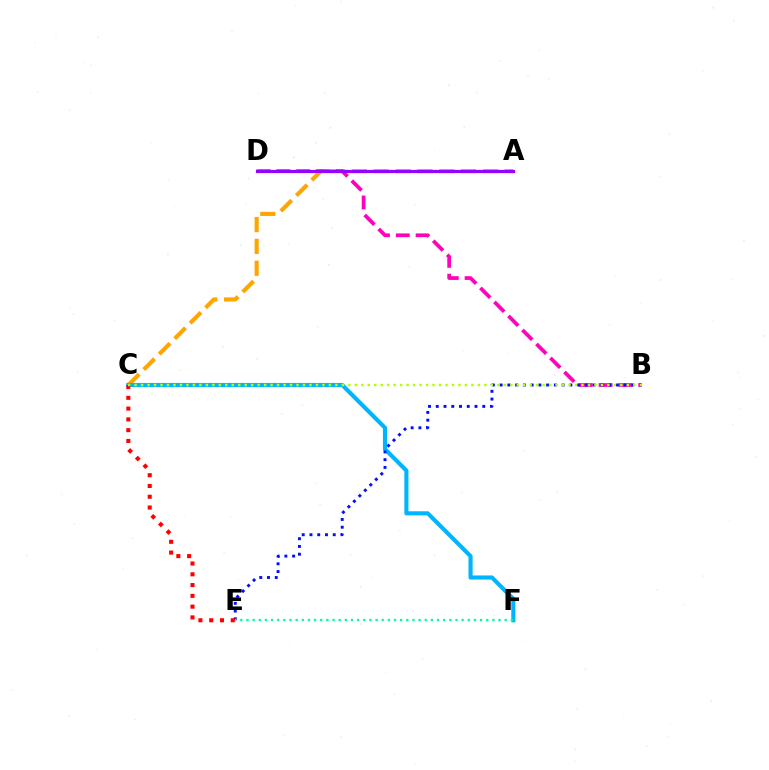{('A', 'C'): [{'color': '#ffa500', 'line_style': 'dashed', 'thickness': 2.97}], ('B', 'D'): [{'color': '#ff00bd', 'line_style': 'dashed', 'thickness': 2.69}], ('C', 'F'): [{'color': '#00b5ff', 'line_style': 'solid', 'thickness': 2.96}], ('A', 'D'): [{'color': '#08ff00', 'line_style': 'dotted', 'thickness': 1.72}, {'color': '#9b00ff', 'line_style': 'solid', 'thickness': 2.26}], ('B', 'E'): [{'color': '#0010ff', 'line_style': 'dotted', 'thickness': 2.11}], ('C', 'E'): [{'color': '#ff0000', 'line_style': 'dotted', 'thickness': 2.93}], ('B', 'C'): [{'color': '#b3ff00', 'line_style': 'dotted', 'thickness': 1.76}], ('E', 'F'): [{'color': '#00ff9d', 'line_style': 'dotted', 'thickness': 1.67}]}